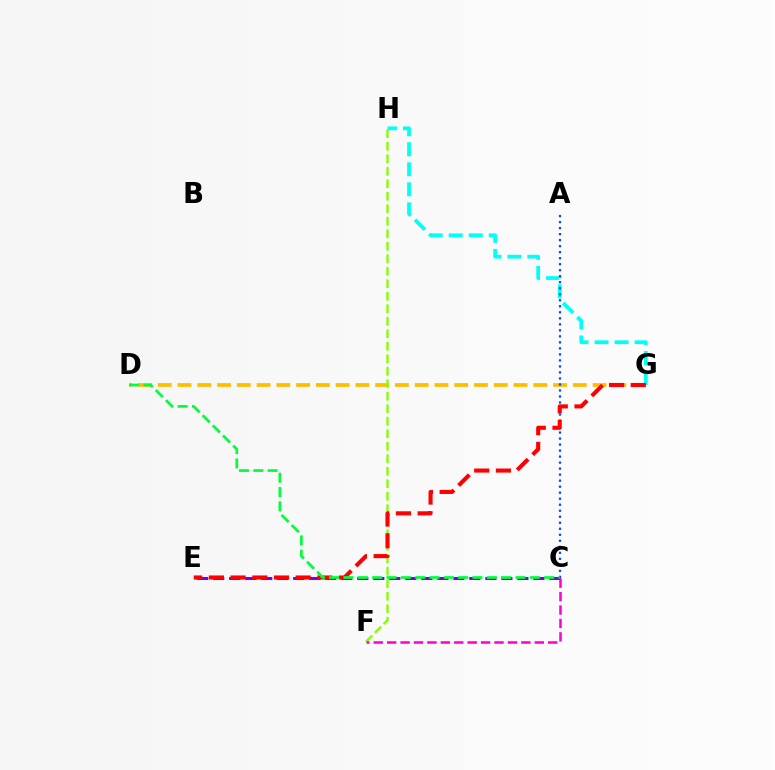{('D', 'G'): [{'color': '#ffbd00', 'line_style': 'dashed', 'thickness': 2.68}], ('G', 'H'): [{'color': '#00fff6', 'line_style': 'dashed', 'thickness': 2.72}], ('A', 'C'): [{'color': '#004bff', 'line_style': 'dotted', 'thickness': 1.63}], ('F', 'H'): [{'color': '#84ff00', 'line_style': 'dashed', 'thickness': 1.7}], ('C', 'F'): [{'color': '#ff00cf', 'line_style': 'dashed', 'thickness': 1.82}], ('C', 'E'): [{'color': '#7200ff', 'line_style': 'dashed', 'thickness': 2.17}], ('E', 'G'): [{'color': '#ff0000', 'line_style': 'dashed', 'thickness': 2.95}], ('C', 'D'): [{'color': '#00ff39', 'line_style': 'dashed', 'thickness': 1.95}]}